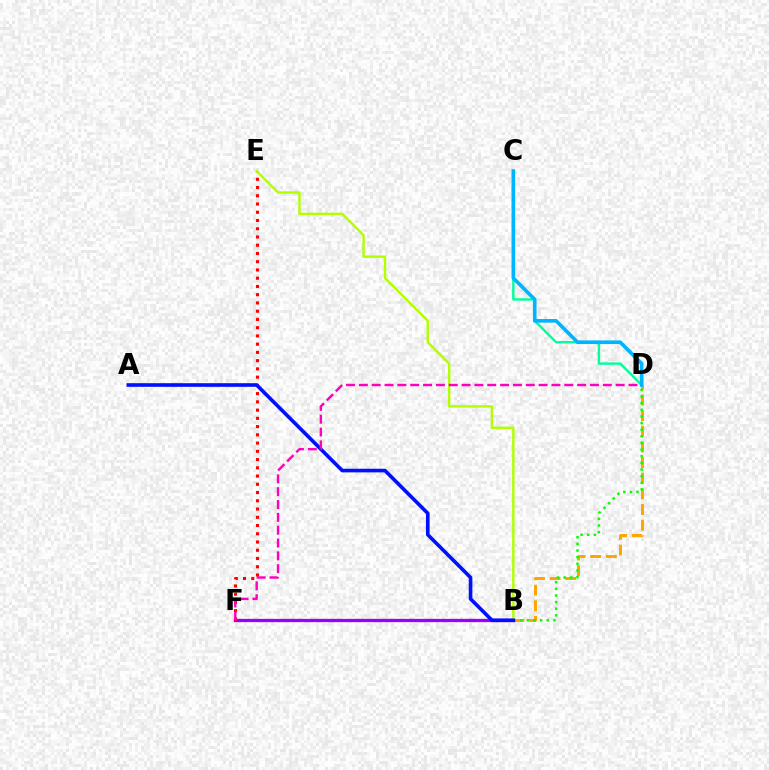{('B', 'F'): [{'color': '#9b00ff', 'line_style': 'solid', 'thickness': 2.37}], ('C', 'D'): [{'color': '#00ff9d', 'line_style': 'solid', 'thickness': 1.74}, {'color': '#00b5ff', 'line_style': 'solid', 'thickness': 2.61}], ('E', 'F'): [{'color': '#ff0000', 'line_style': 'dotted', 'thickness': 2.24}], ('B', 'D'): [{'color': '#ffa500', 'line_style': 'dashed', 'thickness': 2.12}, {'color': '#08ff00', 'line_style': 'dotted', 'thickness': 1.8}], ('B', 'E'): [{'color': '#b3ff00', 'line_style': 'solid', 'thickness': 1.74}], ('A', 'B'): [{'color': '#0010ff', 'line_style': 'solid', 'thickness': 2.61}], ('D', 'F'): [{'color': '#ff00bd', 'line_style': 'dashed', 'thickness': 1.74}]}